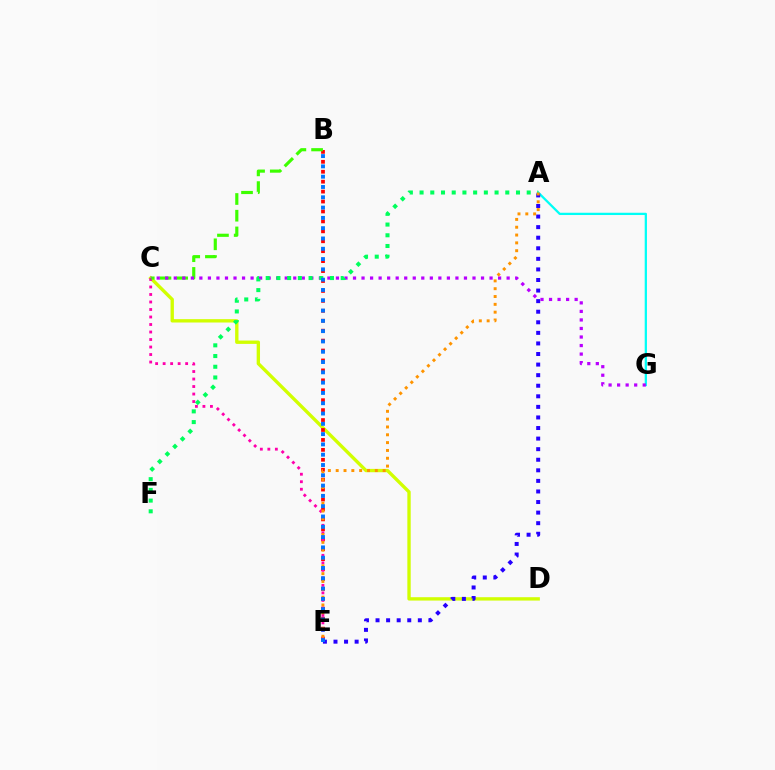{('C', 'D'): [{'color': '#d1ff00', 'line_style': 'solid', 'thickness': 2.41}], ('B', 'E'): [{'color': '#ff0000', 'line_style': 'dotted', 'thickness': 2.7}, {'color': '#0074ff', 'line_style': 'dotted', 'thickness': 2.8}], ('C', 'E'): [{'color': '#ff00ac', 'line_style': 'dotted', 'thickness': 2.04}], ('B', 'C'): [{'color': '#3dff00', 'line_style': 'dashed', 'thickness': 2.27}], ('A', 'G'): [{'color': '#00fff6', 'line_style': 'solid', 'thickness': 1.63}], ('A', 'E'): [{'color': '#2500ff', 'line_style': 'dotted', 'thickness': 2.87}, {'color': '#ff9400', 'line_style': 'dotted', 'thickness': 2.13}], ('C', 'G'): [{'color': '#b900ff', 'line_style': 'dotted', 'thickness': 2.32}], ('A', 'F'): [{'color': '#00ff5c', 'line_style': 'dotted', 'thickness': 2.91}]}